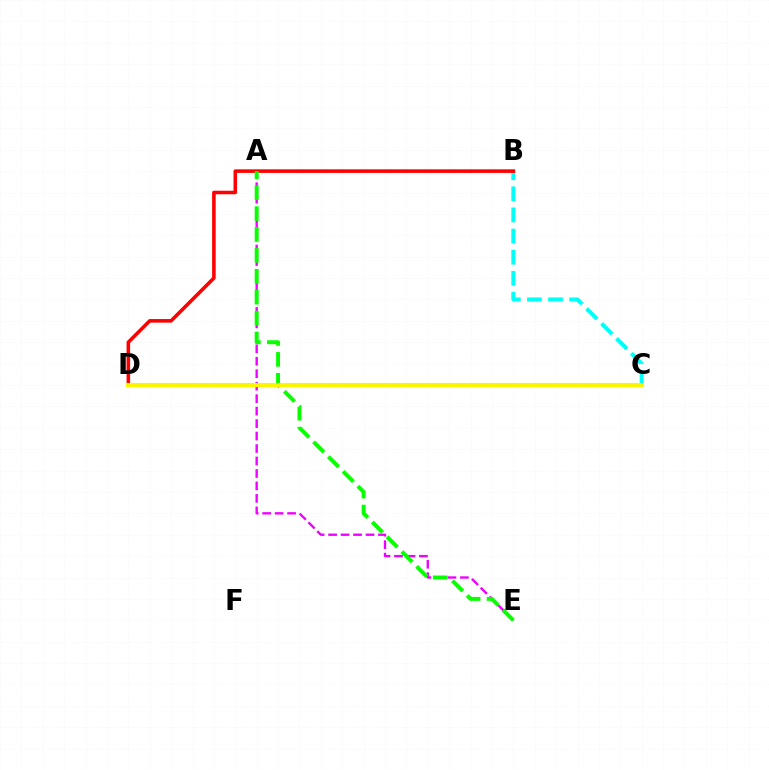{('B', 'C'): [{'color': '#00fff6', 'line_style': 'dashed', 'thickness': 2.87}], ('A', 'E'): [{'color': '#ee00ff', 'line_style': 'dashed', 'thickness': 1.69}, {'color': '#08ff00', 'line_style': 'dashed', 'thickness': 2.84}], ('B', 'D'): [{'color': '#ff0000', 'line_style': 'solid', 'thickness': 2.57}], ('C', 'D'): [{'color': '#0010ff', 'line_style': 'dashed', 'thickness': 2.09}, {'color': '#fcf500', 'line_style': 'solid', 'thickness': 2.95}]}